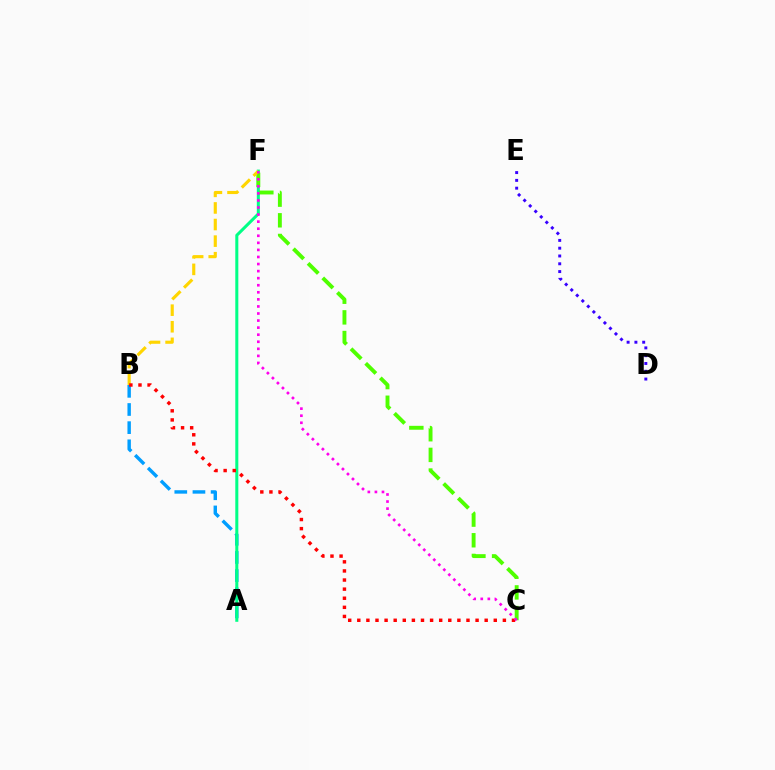{('A', 'B'): [{'color': '#009eff', 'line_style': 'dashed', 'thickness': 2.47}], ('D', 'E'): [{'color': '#3700ff', 'line_style': 'dotted', 'thickness': 2.12}], ('A', 'F'): [{'color': '#00ff86', 'line_style': 'solid', 'thickness': 2.18}], ('C', 'F'): [{'color': '#4fff00', 'line_style': 'dashed', 'thickness': 2.81}, {'color': '#ff00ed', 'line_style': 'dotted', 'thickness': 1.92}], ('B', 'F'): [{'color': '#ffd500', 'line_style': 'dashed', 'thickness': 2.25}], ('B', 'C'): [{'color': '#ff0000', 'line_style': 'dotted', 'thickness': 2.47}]}